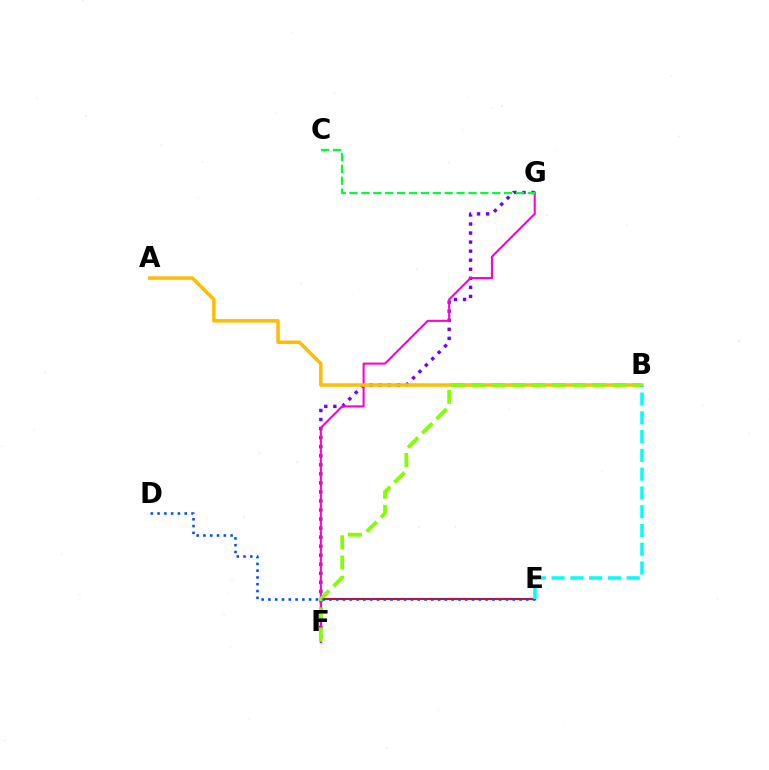{('F', 'G'): [{'color': '#7200ff', 'line_style': 'dotted', 'thickness': 2.46}, {'color': '#ff00cf', 'line_style': 'solid', 'thickness': 1.51}], ('E', 'F'): [{'color': '#ff0000', 'line_style': 'solid', 'thickness': 1.53}], ('A', 'B'): [{'color': '#ffbd00', 'line_style': 'solid', 'thickness': 2.53}], ('B', 'F'): [{'color': '#84ff00', 'line_style': 'dashed', 'thickness': 2.75}], ('D', 'E'): [{'color': '#004bff', 'line_style': 'dotted', 'thickness': 1.84}], ('B', 'E'): [{'color': '#00fff6', 'line_style': 'dashed', 'thickness': 2.55}], ('C', 'G'): [{'color': '#00ff39', 'line_style': 'dashed', 'thickness': 1.62}]}